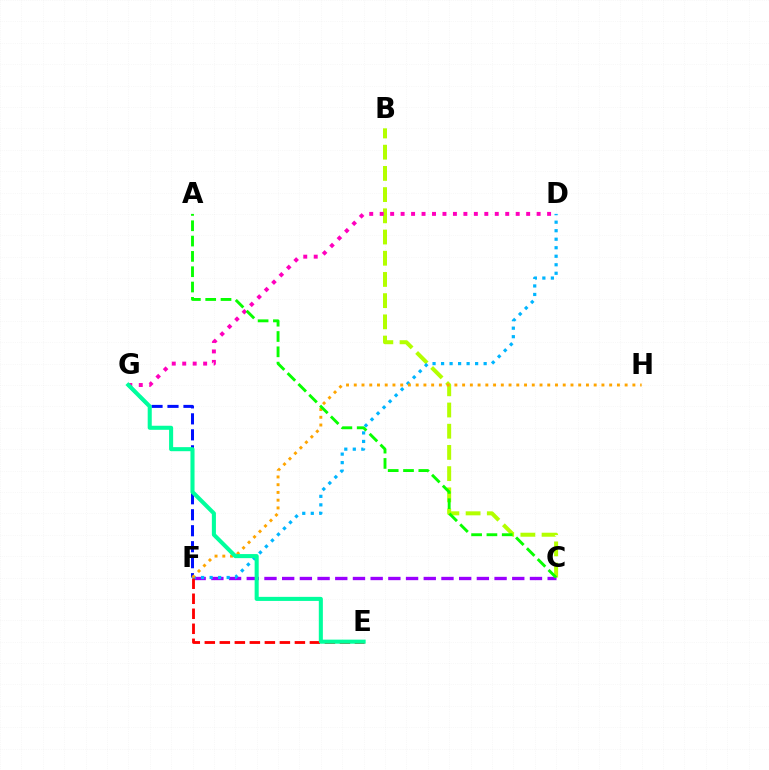{('F', 'G'): [{'color': '#0010ff', 'line_style': 'dashed', 'thickness': 2.17}], ('B', 'C'): [{'color': '#b3ff00', 'line_style': 'dashed', 'thickness': 2.88}], ('C', 'F'): [{'color': '#9b00ff', 'line_style': 'dashed', 'thickness': 2.4}], ('D', 'F'): [{'color': '#00b5ff', 'line_style': 'dotted', 'thickness': 2.31}], ('F', 'H'): [{'color': '#ffa500', 'line_style': 'dotted', 'thickness': 2.1}], ('E', 'F'): [{'color': '#ff0000', 'line_style': 'dashed', 'thickness': 2.04}], ('D', 'G'): [{'color': '#ff00bd', 'line_style': 'dotted', 'thickness': 2.84}], ('A', 'C'): [{'color': '#08ff00', 'line_style': 'dashed', 'thickness': 2.08}], ('E', 'G'): [{'color': '#00ff9d', 'line_style': 'solid', 'thickness': 2.93}]}